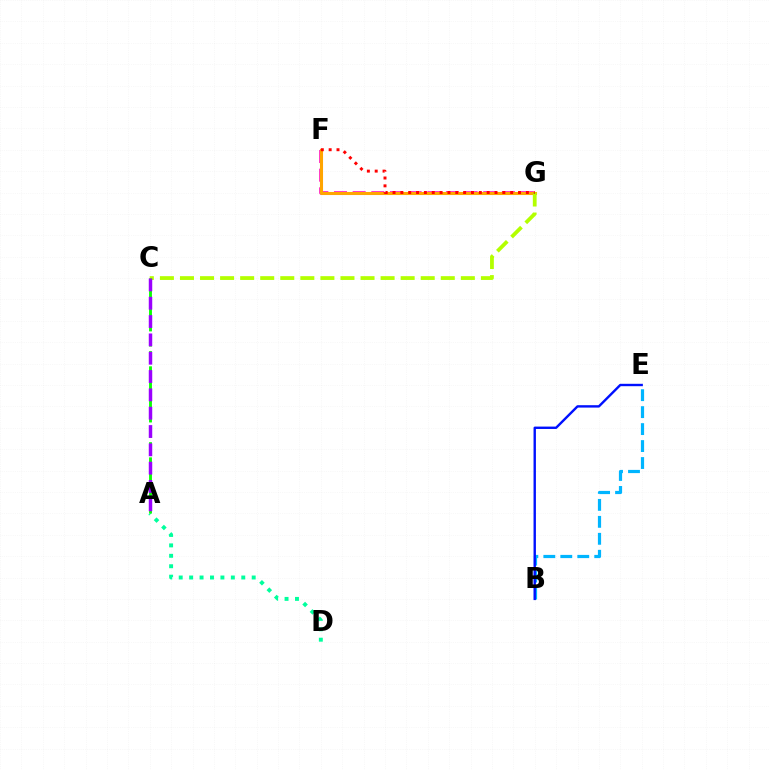{('A', 'D'): [{'color': '#00ff9d', 'line_style': 'dotted', 'thickness': 2.83}], ('F', 'G'): [{'color': '#ff00bd', 'line_style': 'dashed', 'thickness': 2.53}, {'color': '#ffa500', 'line_style': 'solid', 'thickness': 2.21}, {'color': '#ff0000', 'line_style': 'dotted', 'thickness': 2.13}], ('C', 'G'): [{'color': '#b3ff00', 'line_style': 'dashed', 'thickness': 2.73}], ('A', 'C'): [{'color': '#08ff00', 'line_style': 'dashed', 'thickness': 2.06}, {'color': '#9b00ff', 'line_style': 'dashed', 'thickness': 2.49}], ('B', 'E'): [{'color': '#00b5ff', 'line_style': 'dashed', 'thickness': 2.3}, {'color': '#0010ff', 'line_style': 'solid', 'thickness': 1.72}]}